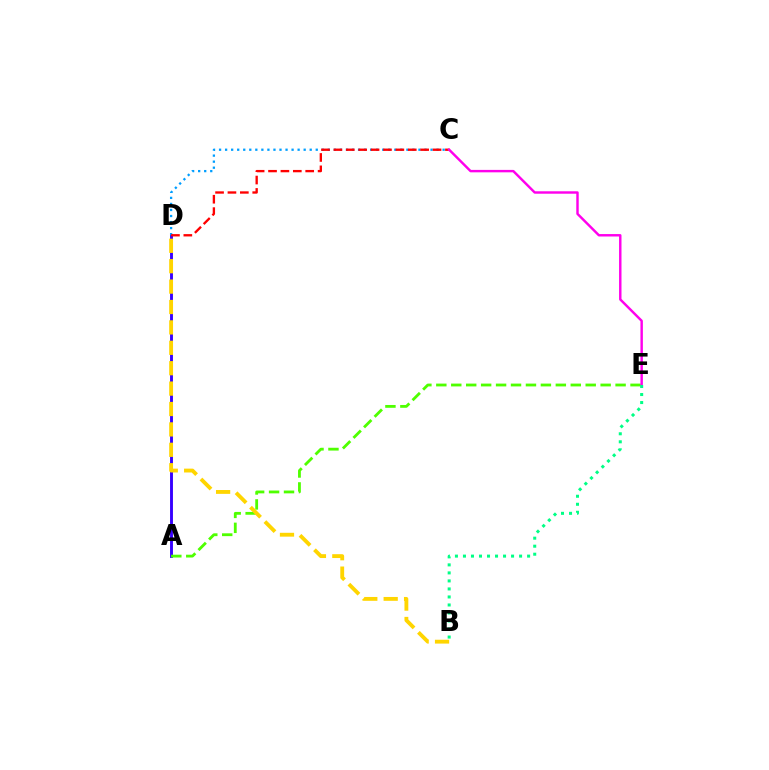{('A', 'D'): [{'color': '#3700ff', 'line_style': 'solid', 'thickness': 2.08}], ('A', 'E'): [{'color': '#4fff00', 'line_style': 'dashed', 'thickness': 2.03}], ('C', 'D'): [{'color': '#009eff', 'line_style': 'dotted', 'thickness': 1.64}, {'color': '#ff0000', 'line_style': 'dashed', 'thickness': 1.68}], ('B', 'D'): [{'color': '#ffd500', 'line_style': 'dashed', 'thickness': 2.77}], ('C', 'E'): [{'color': '#ff00ed', 'line_style': 'solid', 'thickness': 1.75}], ('B', 'E'): [{'color': '#00ff86', 'line_style': 'dotted', 'thickness': 2.18}]}